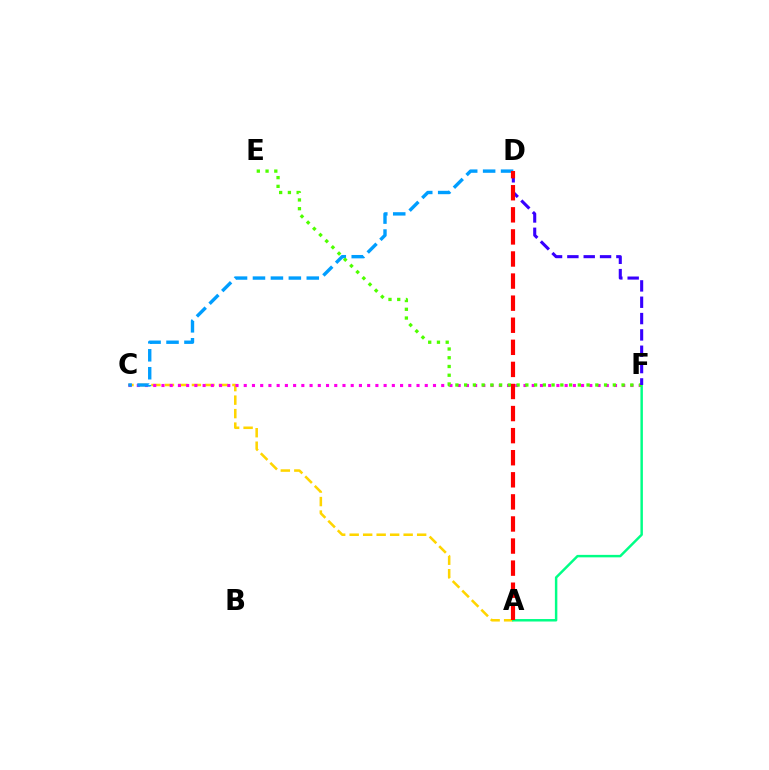{('A', 'C'): [{'color': '#ffd500', 'line_style': 'dashed', 'thickness': 1.83}], ('C', 'F'): [{'color': '#ff00ed', 'line_style': 'dotted', 'thickness': 2.24}], ('C', 'D'): [{'color': '#009eff', 'line_style': 'dashed', 'thickness': 2.44}], ('A', 'F'): [{'color': '#00ff86', 'line_style': 'solid', 'thickness': 1.78}], ('E', 'F'): [{'color': '#4fff00', 'line_style': 'dotted', 'thickness': 2.38}], ('D', 'F'): [{'color': '#3700ff', 'line_style': 'dashed', 'thickness': 2.22}], ('A', 'D'): [{'color': '#ff0000', 'line_style': 'dashed', 'thickness': 3.0}]}